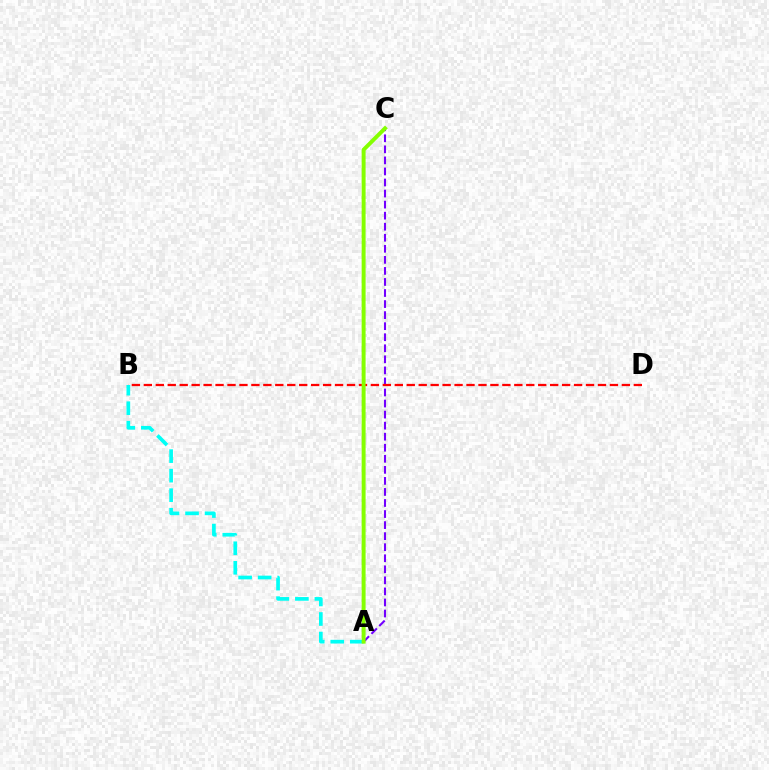{('A', 'C'): [{'color': '#7200ff', 'line_style': 'dashed', 'thickness': 1.5}, {'color': '#84ff00', 'line_style': 'solid', 'thickness': 2.84}], ('B', 'D'): [{'color': '#ff0000', 'line_style': 'dashed', 'thickness': 1.62}], ('A', 'B'): [{'color': '#00fff6', 'line_style': 'dashed', 'thickness': 2.65}]}